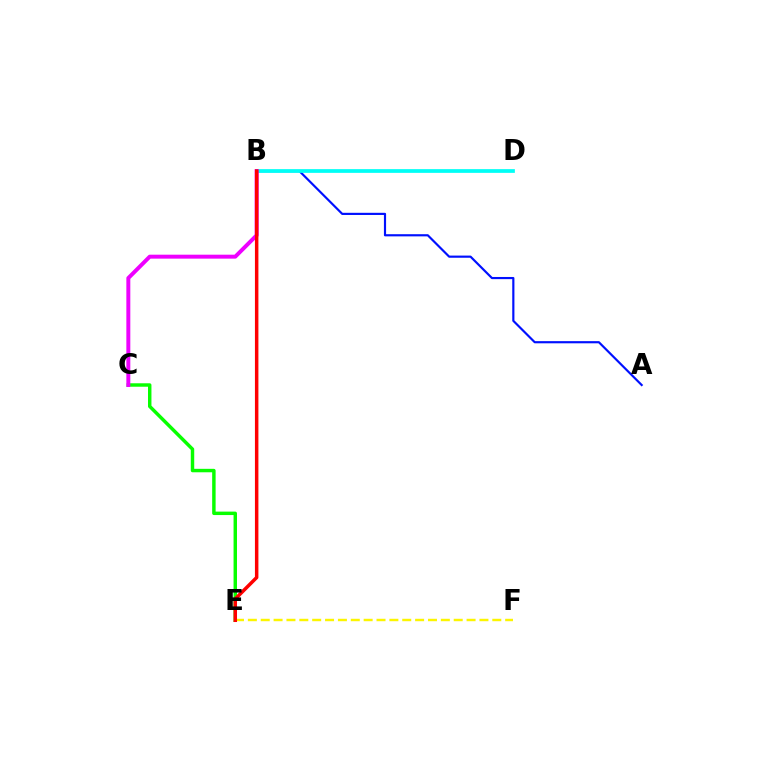{('E', 'F'): [{'color': '#fcf500', 'line_style': 'dashed', 'thickness': 1.75}], ('A', 'B'): [{'color': '#0010ff', 'line_style': 'solid', 'thickness': 1.56}], ('C', 'E'): [{'color': '#08ff00', 'line_style': 'solid', 'thickness': 2.48}], ('B', 'D'): [{'color': '#00fff6', 'line_style': 'solid', 'thickness': 2.68}], ('B', 'C'): [{'color': '#ee00ff', 'line_style': 'solid', 'thickness': 2.85}], ('B', 'E'): [{'color': '#ff0000', 'line_style': 'solid', 'thickness': 2.51}]}